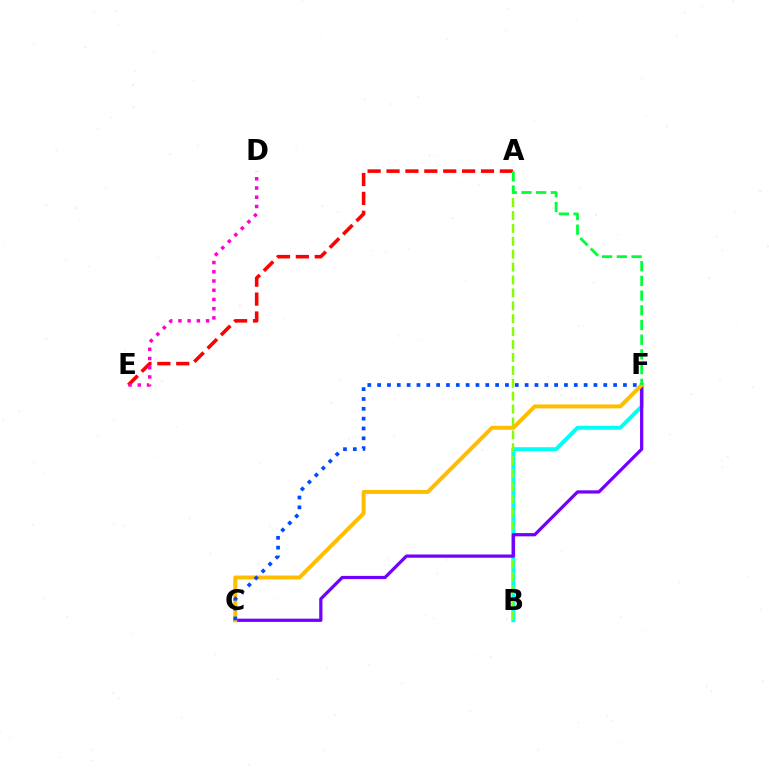{('B', 'F'): [{'color': '#00fff6', 'line_style': 'solid', 'thickness': 2.85}], ('A', 'B'): [{'color': '#84ff00', 'line_style': 'dashed', 'thickness': 1.75}], ('A', 'E'): [{'color': '#ff0000', 'line_style': 'dashed', 'thickness': 2.57}], ('C', 'F'): [{'color': '#7200ff', 'line_style': 'solid', 'thickness': 2.32}, {'color': '#ffbd00', 'line_style': 'solid', 'thickness': 2.85}, {'color': '#004bff', 'line_style': 'dotted', 'thickness': 2.67}], ('D', 'E'): [{'color': '#ff00cf', 'line_style': 'dotted', 'thickness': 2.51}], ('A', 'F'): [{'color': '#00ff39', 'line_style': 'dashed', 'thickness': 2.0}]}